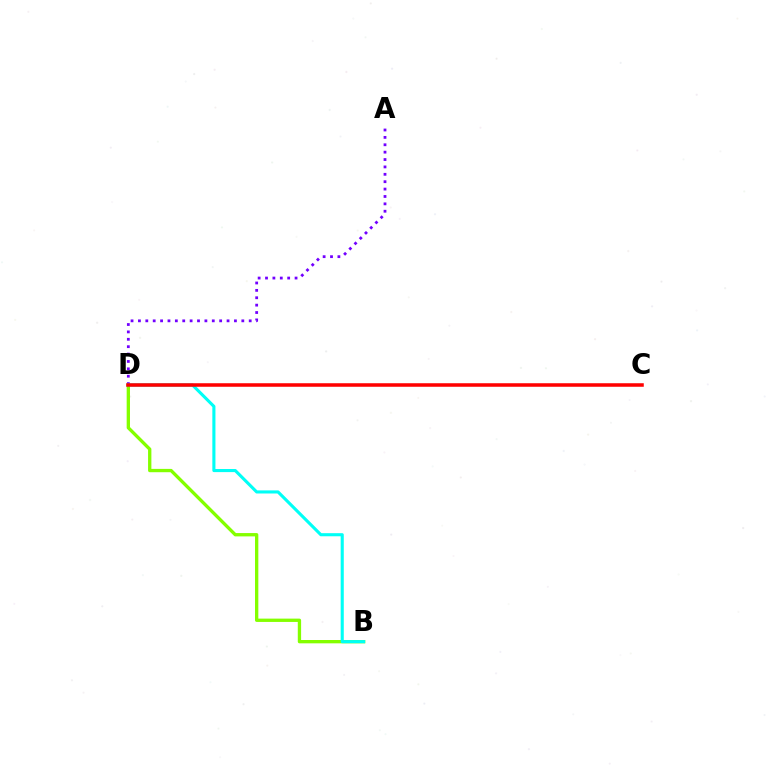{('B', 'D'): [{'color': '#84ff00', 'line_style': 'solid', 'thickness': 2.39}, {'color': '#00fff6', 'line_style': 'solid', 'thickness': 2.23}], ('A', 'D'): [{'color': '#7200ff', 'line_style': 'dotted', 'thickness': 2.01}], ('C', 'D'): [{'color': '#ff0000', 'line_style': 'solid', 'thickness': 2.54}]}